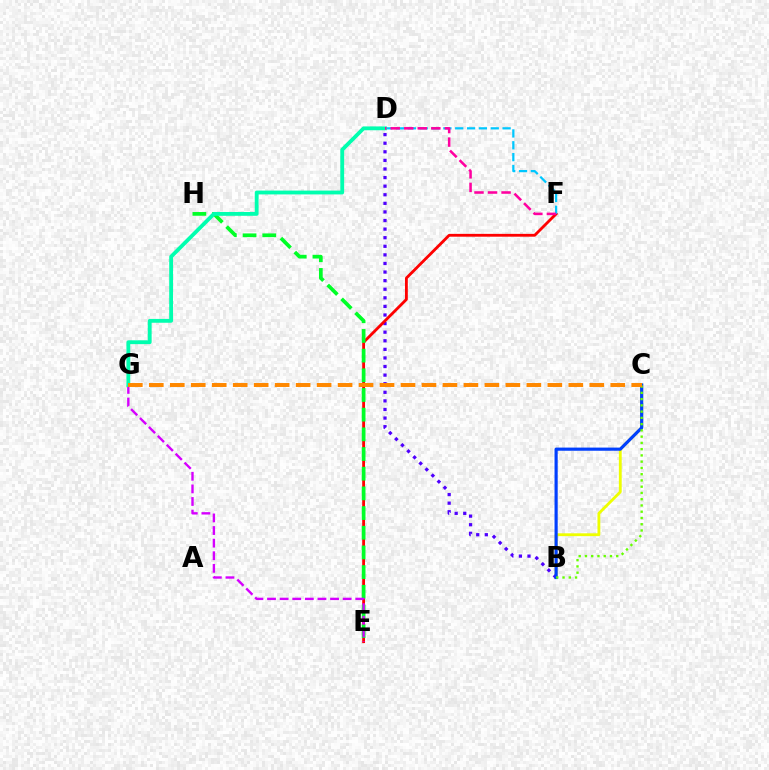{('B', 'C'): [{'color': '#eeff00', 'line_style': 'solid', 'thickness': 2.04}, {'color': '#003fff', 'line_style': 'solid', 'thickness': 2.27}, {'color': '#66ff00', 'line_style': 'dotted', 'thickness': 1.7}], ('B', 'D'): [{'color': '#4f00ff', 'line_style': 'dotted', 'thickness': 2.33}], ('E', 'F'): [{'color': '#ff0000', 'line_style': 'solid', 'thickness': 2.03}], ('D', 'F'): [{'color': '#00c7ff', 'line_style': 'dashed', 'thickness': 1.61}, {'color': '#ff00a0', 'line_style': 'dashed', 'thickness': 1.84}], ('E', 'H'): [{'color': '#00ff27', 'line_style': 'dashed', 'thickness': 2.67}], ('E', 'G'): [{'color': '#d600ff', 'line_style': 'dashed', 'thickness': 1.71}], ('D', 'G'): [{'color': '#00ffaf', 'line_style': 'solid', 'thickness': 2.75}], ('C', 'G'): [{'color': '#ff8800', 'line_style': 'dashed', 'thickness': 2.85}]}